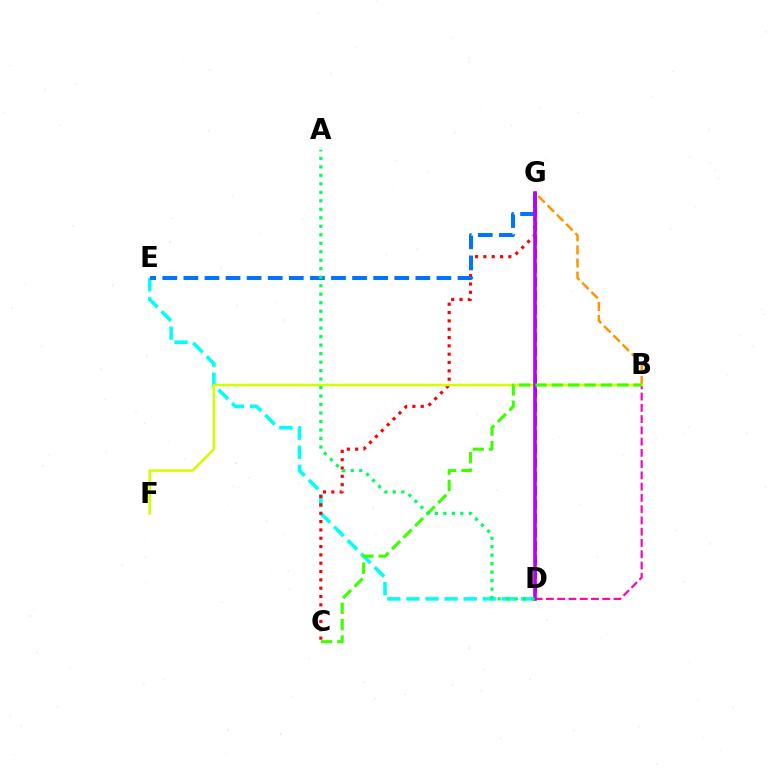{('D', 'E'): [{'color': '#00fff6', 'line_style': 'dashed', 'thickness': 2.59}], ('C', 'G'): [{'color': '#ff0000', 'line_style': 'dotted', 'thickness': 2.26}], ('D', 'G'): [{'color': '#2500ff', 'line_style': 'dashed', 'thickness': 1.89}, {'color': '#b900ff', 'line_style': 'solid', 'thickness': 2.6}], ('B', 'G'): [{'color': '#ff9400', 'line_style': 'dashed', 'thickness': 1.78}], ('B', 'D'): [{'color': '#ff00ac', 'line_style': 'dashed', 'thickness': 1.53}], ('E', 'G'): [{'color': '#0074ff', 'line_style': 'dashed', 'thickness': 2.86}], ('B', 'F'): [{'color': '#d1ff00', 'line_style': 'solid', 'thickness': 1.83}], ('B', 'C'): [{'color': '#3dff00', 'line_style': 'dashed', 'thickness': 2.22}], ('A', 'D'): [{'color': '#00ff5c', 'line_style': 'dotted', 'thickness': 2.31}]}